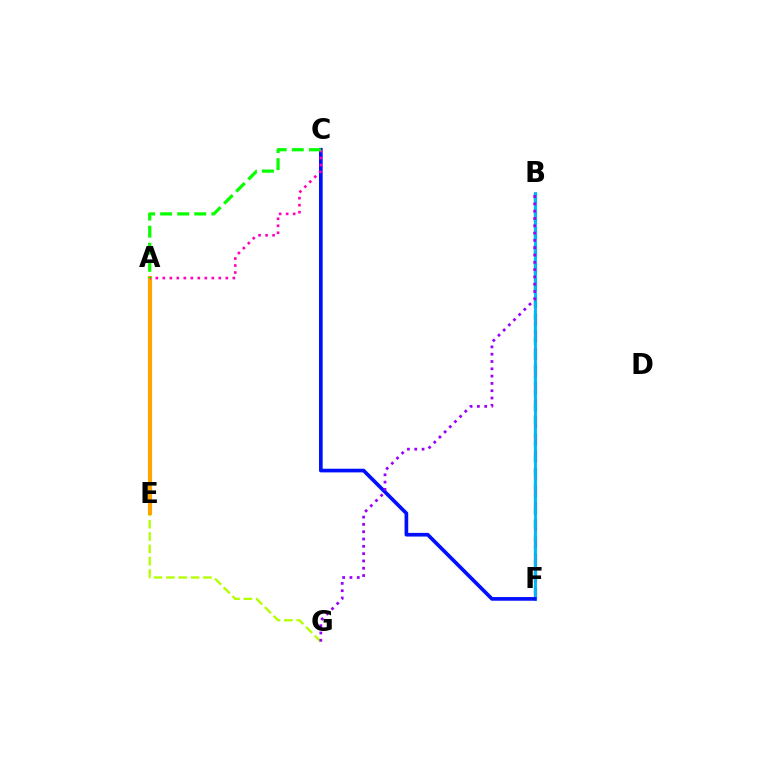{('B', 'F'): [{'color': '#ff0000', 'line_style': 'dashed', 'thickness': 2.33}, {'color': '#00ff9d', 'line_style': 'dashed', 'thickness': 1.77}, {'color': '#00b5ff', 'line_style': 'solid', 'thickness': 2.08}], ('A', 'G'): [{'color': '#b3ff00', 'line_style': 'dashed', 'thickness': 1.68}], ('C', 'F'): [{'color': '#0010ff', 'line_style': 'solid', 'thickness': 2.64}], ('A', 'E'): [{'color': '#ffa500', 'line_style': 'solid', 'thickness': 2.98}], ('A', 'C'): [{'color': '#ff00bd', 'line_style': 'dotted', 'thickness': 1.9}, {'color': '#08ff00', 'line_style': 'dashed', 'thickness': 2.32}], ('B', 'G'): [{'color': '#9b00ff', 'line_style': 'dotted', 'thickness': 1.99}]}